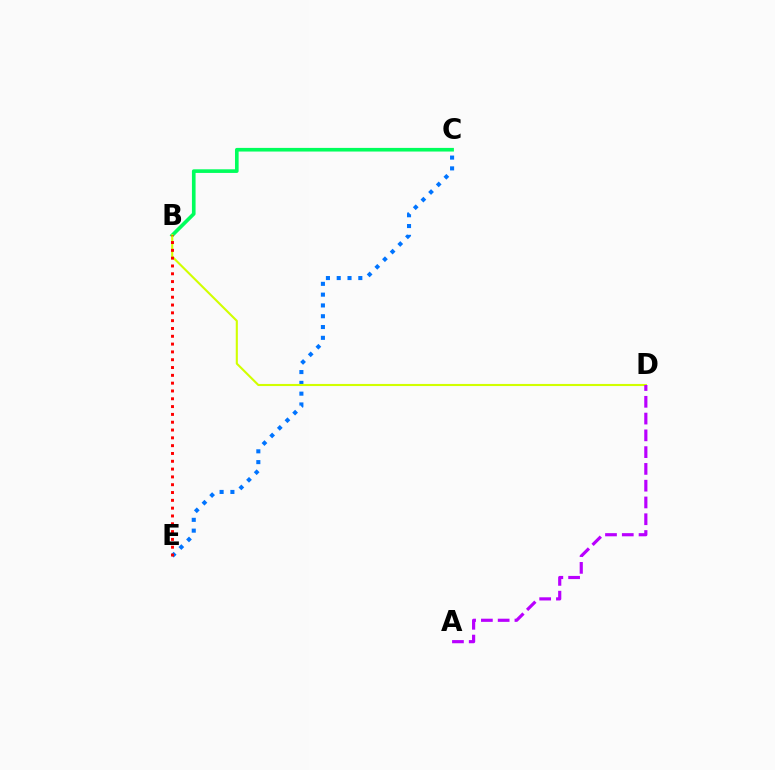{('C', 'E'): [{'color': '#0074ff', 'line_style': 'dotted', 'thickness': 2.93}], ('B', 'C'): [{'color': '#00ff5c', 'line_style': 'solid', 'thickness': 2.62}], ('B', 'D'): [{'color': '#d1ff00', 'line_style': 'solid', 'thickness': 1.52}], ('A', 'D'): [{'color': '#b900ff', 'line_style': 'dashed', 'thickness': 2.28}], ('B', 'E'): [{'color': '#ff0000', 'line_style': 'dotted', 'thickness': 2.12}]}